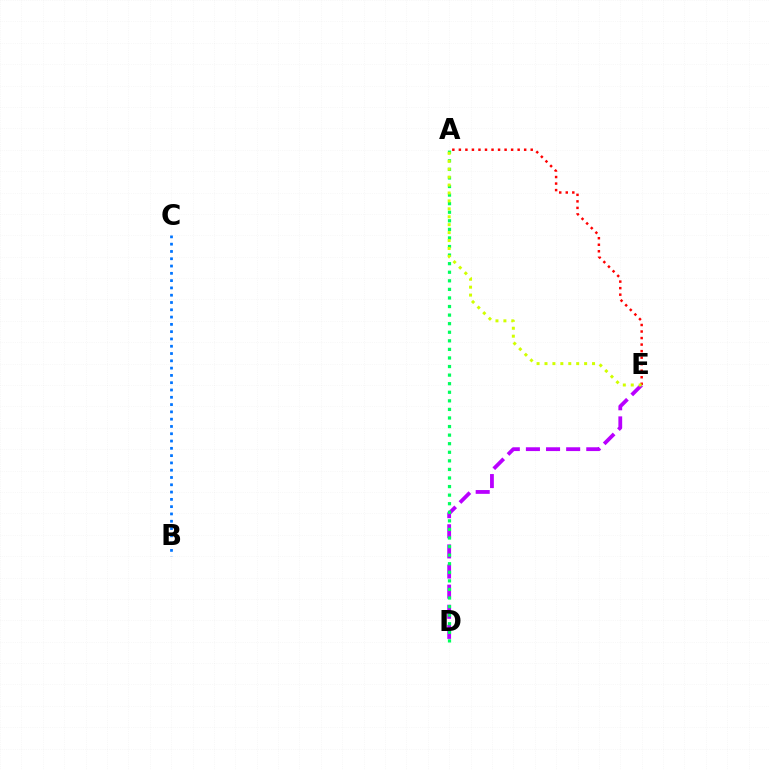{('D', 'E'): [{'color': '#b900ff', 'line_style': 'dashed', 'thickness': 2.73}], ('A', 'D'): [{'color': '#00ff5c', 'line_style': 'dotted', 'thickness': 2.33}], ('B', 'C'): [{'color': '#0074ff', 'line_style': 'dotted', 'thickness': 1.98}], ('A', 'E'): [{'color': '#ff0000', 'line_style': 'dotted', 'thickness': 1.77}, {'color': '#d1ff00', 'line_style': 'dotted', 'thickness': 2.15}]}